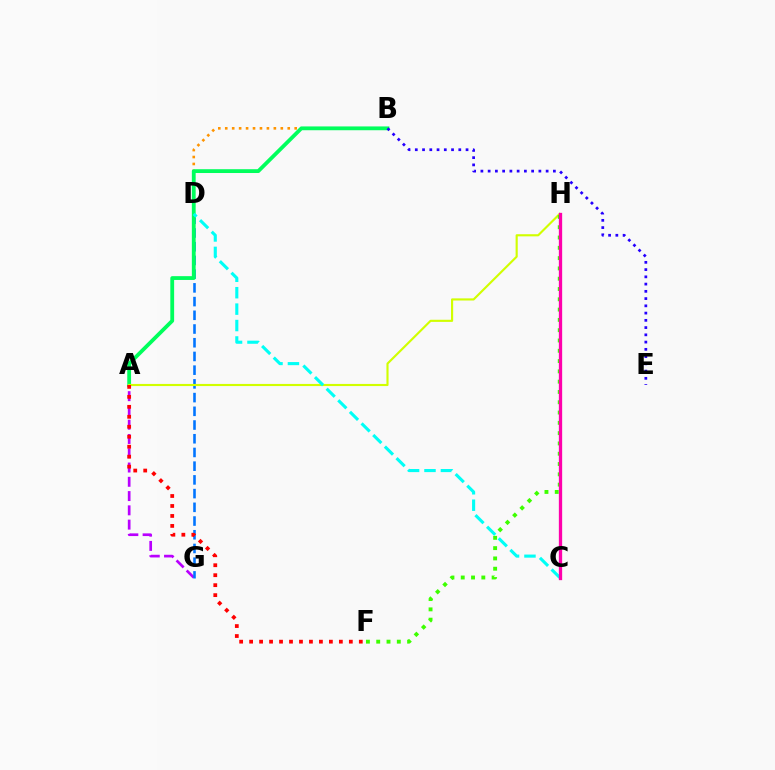{('A', 'G'): [{'color': '#b900ff', 'line_style': 'dashed', 'thickness': 1.94}], ('D', 'G'): [{'color': '#0074ff', 'line_style': 'dashed', 'thickness': 1.86}], ('B', 'D'): [{'color': '#ff9400', 'line_style': 'dotted', 'thickness': 1.89}], ('A', 'B'): [{'color': '#00ff5c', 'line_style': 'solid', 'thickness': 2.74}], ('B', 'E'): [{'color': '#2500ff', 'line_style': 'dotted', 'thickness': 1.97}], ('A', 'H'): [{'color': '#d1ff00', 'line_style': 'solid', 'thickness': 1.54}], ('C', 'D'): [{'color': '#00fff6', 'line_style': 'dashed', 'thickness': 2.23}], ('A', 'F'): [{'color': '#ff0000', 'line_style': 'dotted', 'thickness': 2.71}], ('F', 'H'): [{'color': '#3dff00', 'line_style': 'dotted', 'thickness': 2.8}], ('C', 'H'): [{'color': '#ff00ac', 'line_style': 'solid', 'thickness': 2.37}]}